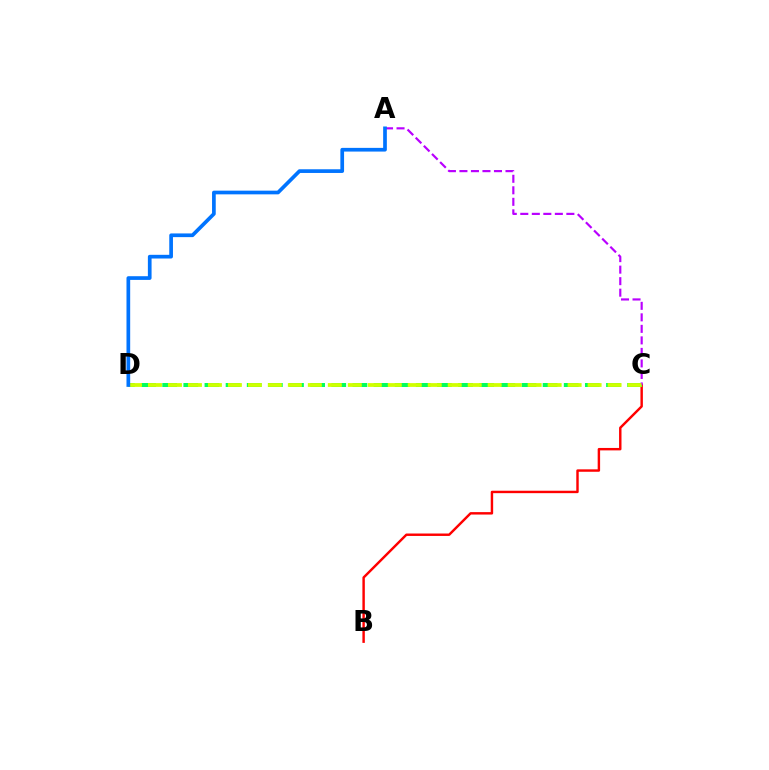{('B', 'C'): [{'color': '#ff0000', 'line_style': 'solid', 'thickness': 1.75}], ('C', 'D'): [{'color': '#00ff5c', 'line_style': 'dashed', 'thickness': 2.87}, {'color': '#d1ff00', 'line_style': 'dashed', 'thickness': 2.71}], ('A', 'C'): [{'color': '#b900ff', 'line_style': 'dashed', 'thickness': 1.56}], ('A', 'D'): [{'color': '#0074ff', 'line_style': 'solid', 'thickness': 2.66}]}